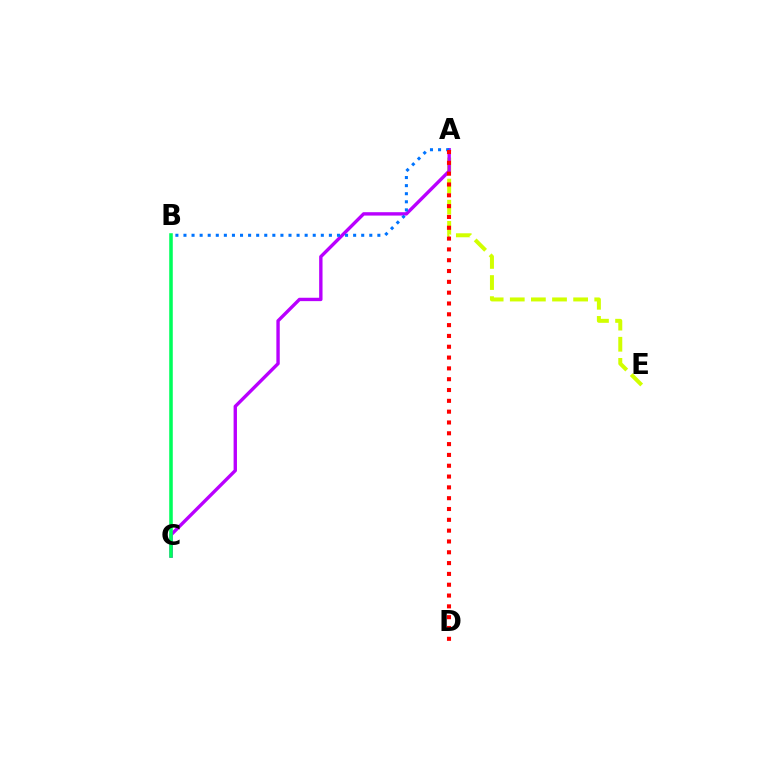{('A', 'E'): [{'color': '#d1ff00', 'line_style': 'dashed', 'thickness': 2.87}], ('A', 'C'): [{'color': '#b900ff', 'line_style': 'solid', 'thickness': 2.43}], ('A', 'B'): [{'color': '#0074ff', 'line_style': 'dotted', 'thickness': 2.2}], ('A', 'D'): [{'color': '#ff0000', 'line_style': 'dotted', 'thickness': 2.94}], ('B', 'C'): [{'color': '#00ff5c', 'line_style': 'solid', 'thickness': 2.56}]}